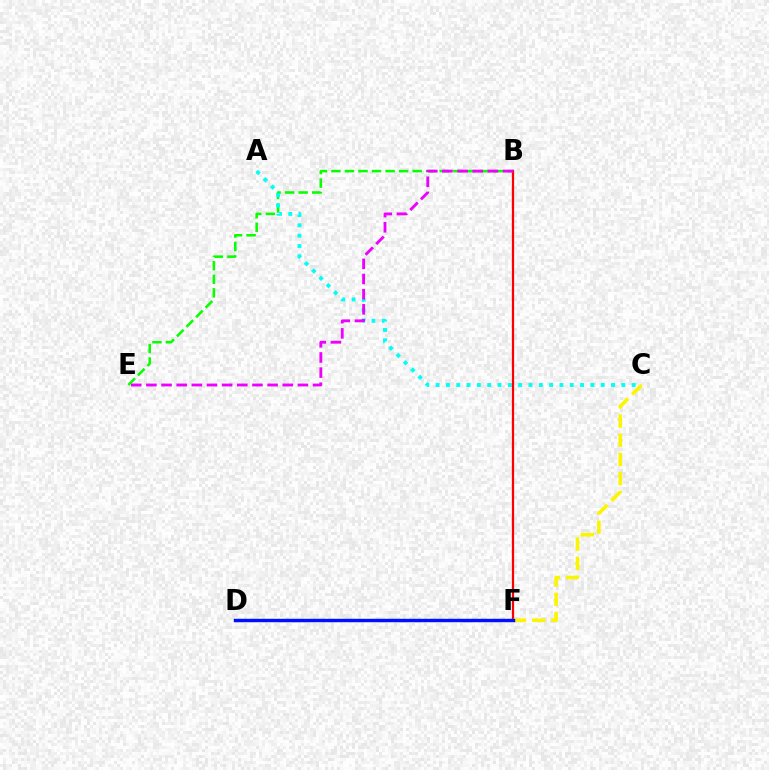{('B', 'E'): [{'color': '#08ff00', 'line_style': 'dashed', 'thickness': 1.84}, {'color': '#ee00ff', 'line_style': 'dashed', 'thickness': 2.06}], ('A', 'C'): [{'color': '#00fff6', 'line_style': 'dotted', 'thickness': 2.8}], ('B', 'F'): [{'color': '#ff0000', 'line_style': 'solid', 'thickness': 1.61}], ('C', 'F'): [{'color': '#fcf500', 'line_style': 'dashed', 'thickness': 2.6}], ('D', 'F'): [{'color': '#0010ff', 'line_style': 'solid', 'thickness': 2.47}]}